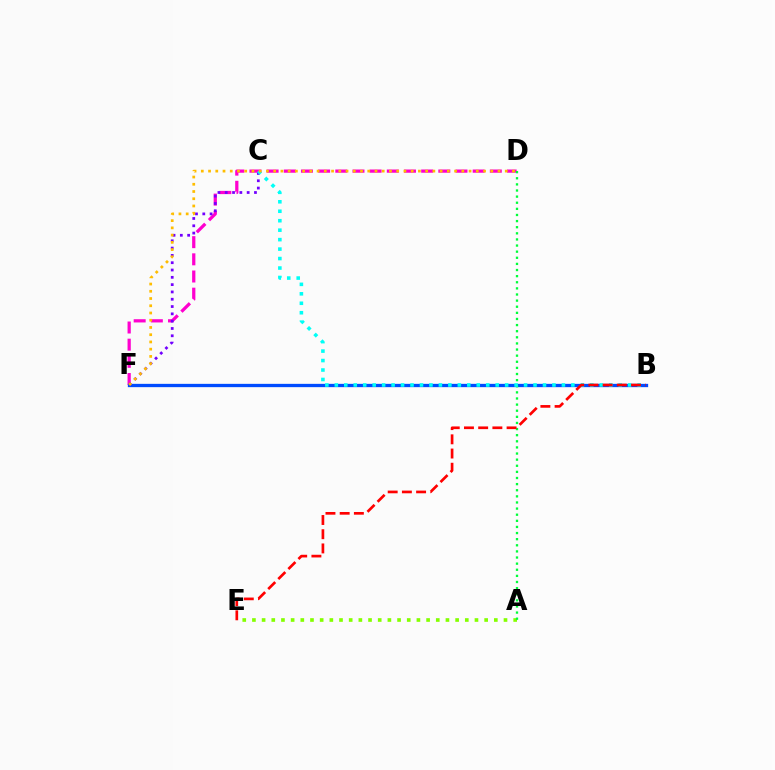{('A', 'E'): [{'color': '#84ff00', 'line_style': 'dotted', 'thickness': 2.63}], ('D', 'F'): [{'color': '#ff00cf', 'line_style': 'dashed', 'thickness': 2.33}, {'color': '#ffbd00', 'line_style': 'dotted', 'thickness': 1.97}], ('B', 'F'): [{'color': '#004bff', 'line_style': 'solid', 'thickness': 2.38}], ('A', 'D'): [{'color': '#00ff39', 'line_style': 'dotted', 'thickness': 1.66}], ('C', 'F'): [{'color': '#7200ff', 'line_style': 'dotted', 'thickness': 1.99}], ('B', 'C'): [{'color': '#00fff6', 'line_style': 'dotted', 'thickness': 2.57}], ('B', 'E'): [{'color': '#ff0000', 'line_style': 'dashed', 'thickness': 1.93}]}